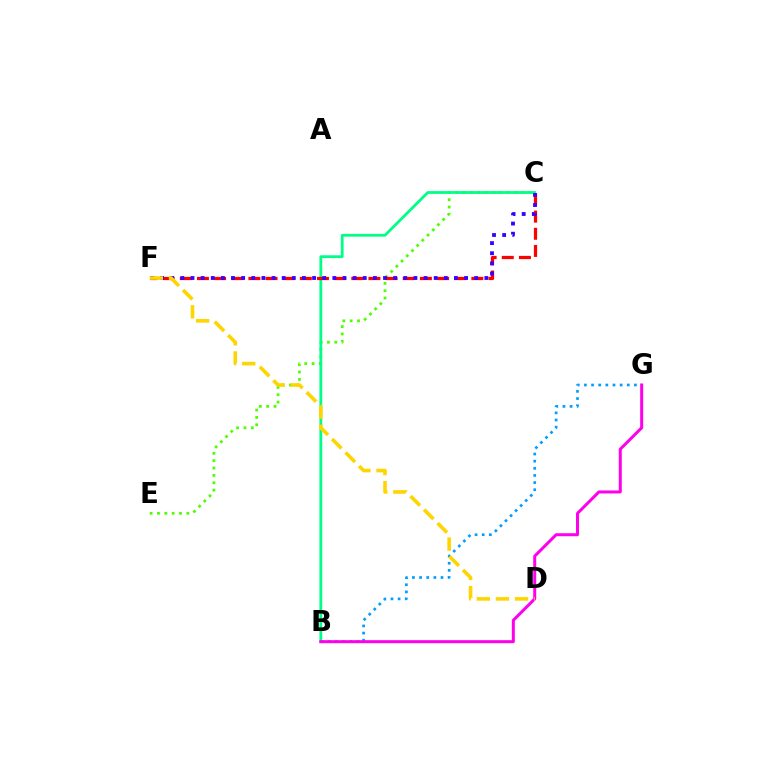{('C', 'E'): [{'color': '#4fff00', 'line_style': 'dotted', 'thickness': 2.0}], ('B', 'C'): [{'color': '#00ff86', 'line_style': 'solid', 'thickness': 2.0}], ('C', 'F'): [{'color': '#ff0000', 'line_style': 'dashed', 'thickness': 2.33}, {'color': '#3700ff', 'line_style': 'dotted', 'thickness': 2.75}], ('B', 'G'): [{'color': '#009eff', 'line_style': 'dotted', 'thickness': 1.94}, {'color': '#ff00ed', 'line_style': 'solid', 'thickness': 2.17}], ('D', 'F'): [{'color': '#ffd500', 'line_style': 'dashed', 'thickness': 2.6}]}